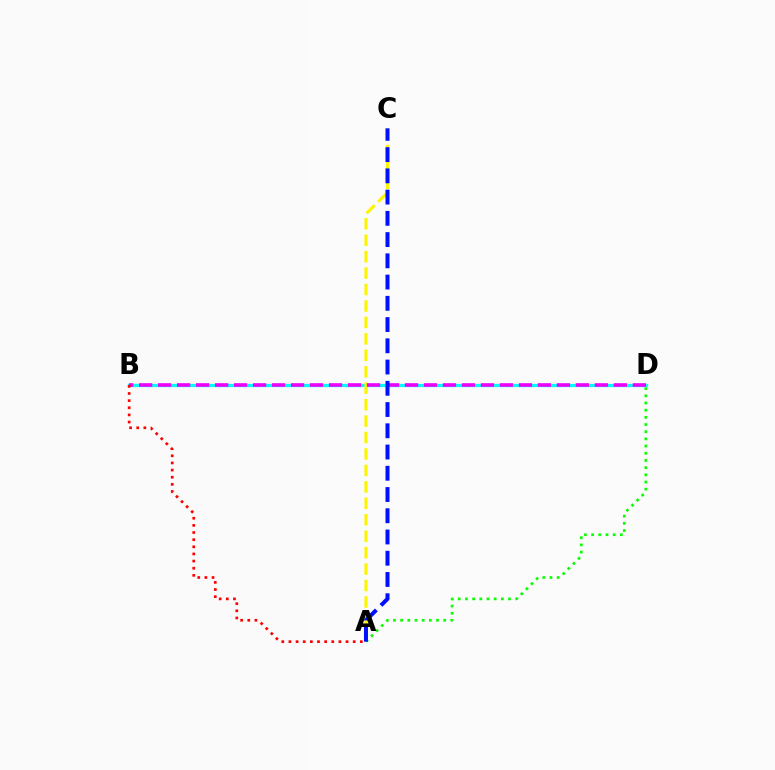{('A', 'D'): [{'color': '#08ff00', 'line_style': 'dotted', 'thickness': 1.95}], ('B', 'D'): [{'color': '#00fff6', 'line_style': 'solid', 'thickness': 2.35}, {'color': '#ee00ff', 'line_style': 'dashed', 'thickness': 2.58}], ('A', 'C'): [{'color': '#fcf500', 'line_style': 'dashed', 'thickness': 2.23}, {'color': '#0010ff', 'line_style': 'dashed', 'thickness': 2.89}], ('A', 'B'): [{'color': '#ff0000', 'line_style': 'dotted', 'thickness': 1.94}]}